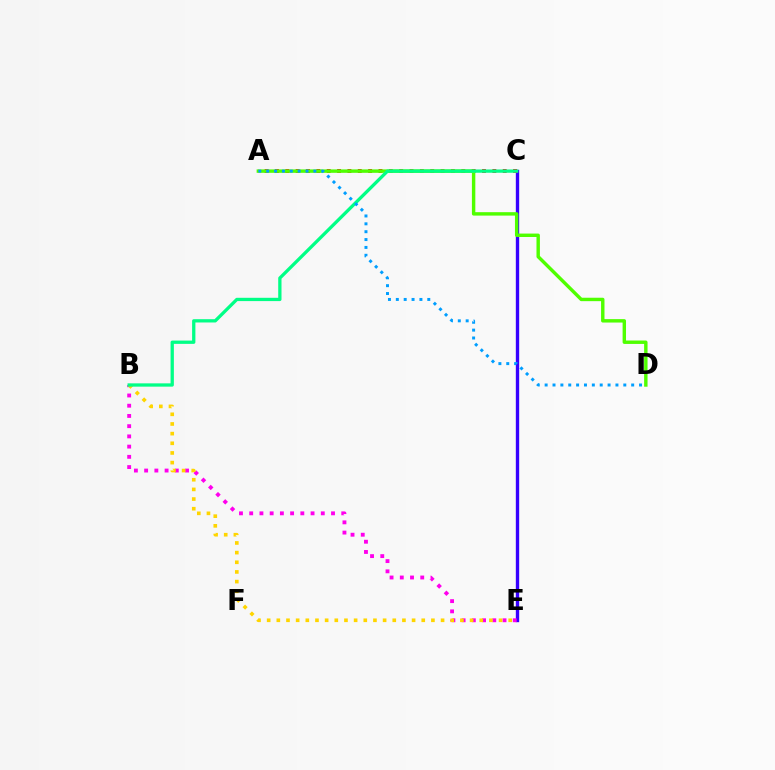{('C', 'E'): [{'color': '#3700ff', 'line_style': 'solid', 'thickness': 2.42}], ('A', 'C'): [{'color': '#ff0000', 'line_style': 'dotted', 'thickness': 2.81}], ('A', 'D'): [{'color': '#4fff00', 'line_style': 'solid', 'thickness': 2.46}, {'color': '#009eff', 'line_style': 'dotted', 'thickness': 2.14}], ('B', 'E'): [{'color': '#ff00ed', 'line_style': 'dotted', 'thickness': 2.78}, {'color': '#ffd500', 'line_style': 'dotted', 'thickness': 2.63}], ('B', 'C'): [{'color': '#00ff86', 'line_style': 'solid', 'thickness': 2.37}]}